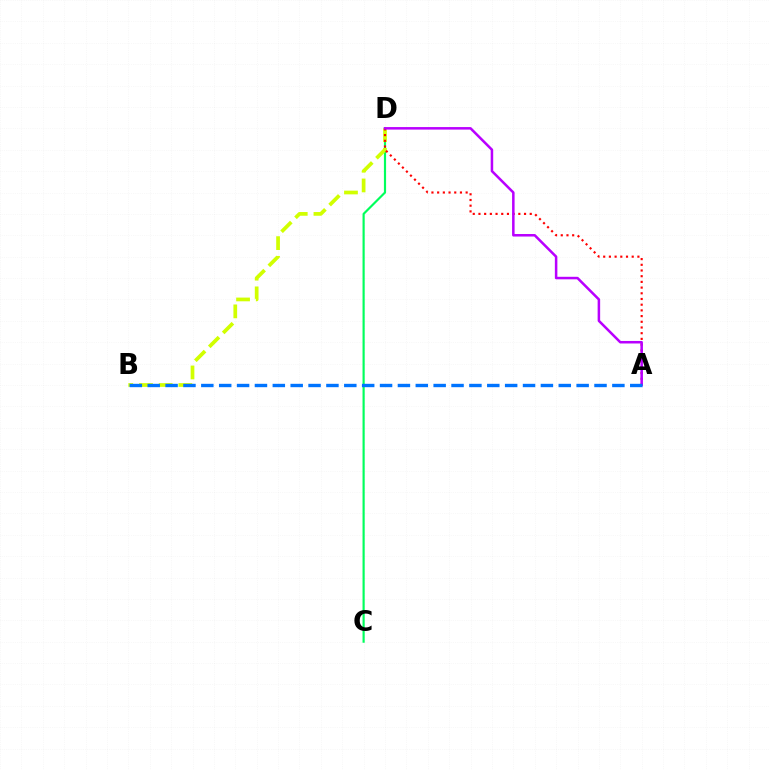{('C', 'D'): [{'color': '#00ff5c', 'line_style': 'solid', 'thickness': 1.56}], ('B', 'D'): [{'color': '#d1ff00', 'line_style': 'dashed', 'thickness': 2.68}], ('A', 'D'): [{'color': '#ff0000', 'line_style': 'dotted', 'thickness': 1.55}, {'color': '#b900ff', 'line_style': 'solid', 'thickness': 1.81}], ('A', 'B'): [{'color': '#0074ff', 'line_style': 'dashed', 'thickness': 2.43}]}